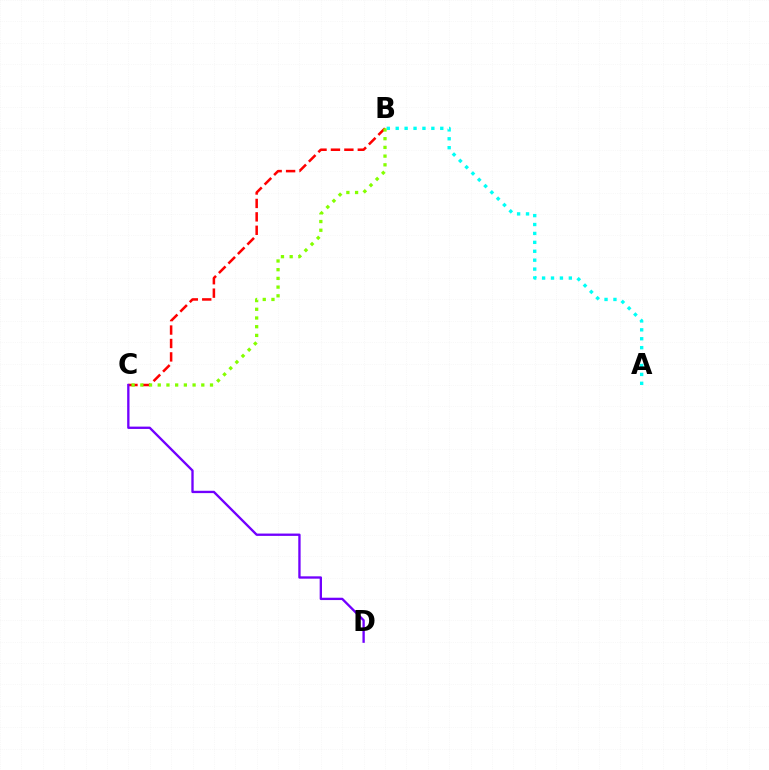{('B', 'C'): [{'color': '#ff0000', 'line_style': 'dashed', 'thickness': 1.82}, {'color': '#84ff00', 'line_style': 'dotted', 'thickness': 2.37}], ('C', 'D'): [{'color': '#7200ff', 'line_style': 'solid', 'thickness': 1.68}], ('A', 'B'): [{'color': '#00fff6', 'line_style': 'dotted', 'thickness': 2.42}]}